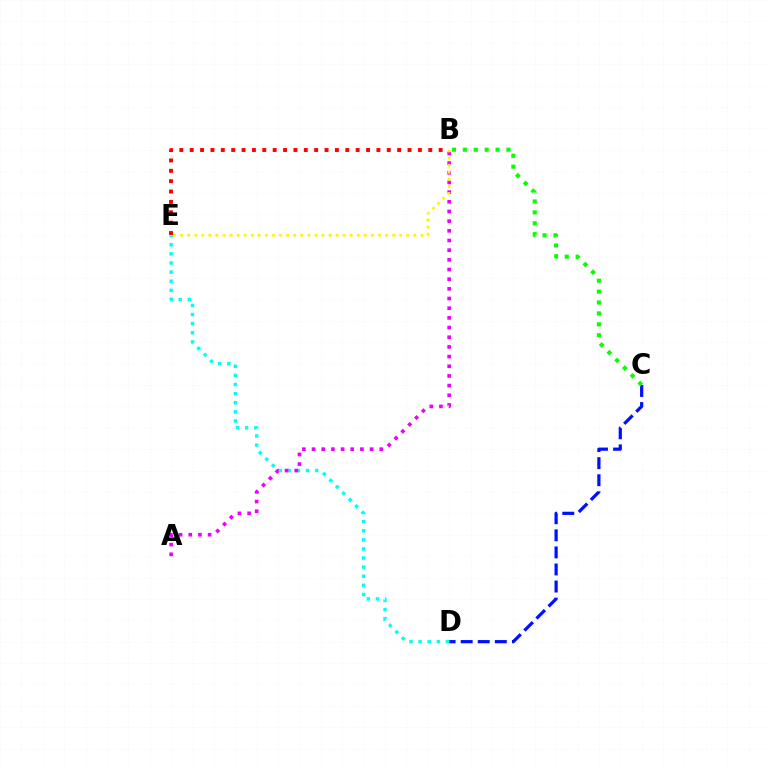{('C', 'D'): [{'color': '#0010ff', 'line_style': 'dashed', 'thickness': 2.32}], ('D', 'E'): [{'color': '#00fff6', 'line_style': 'dotted', 'thickness': 2.48}], ('B', 'E'): [{'color': '#ff0000', 'line_style': 'dotted', 'thickness': 2.82}, {'color': '#fcf500', 'line_style': 'dotted', 'thickness': 1.92}], ('A', 'B'): [{'color': '#ee00ff', 'line_style': 'dotted', 'thickness': 2.63}], ('B', 'C'): [{'color': '#08ff00', 'line_style': 'dotted', 'thickness': 2.96}]}